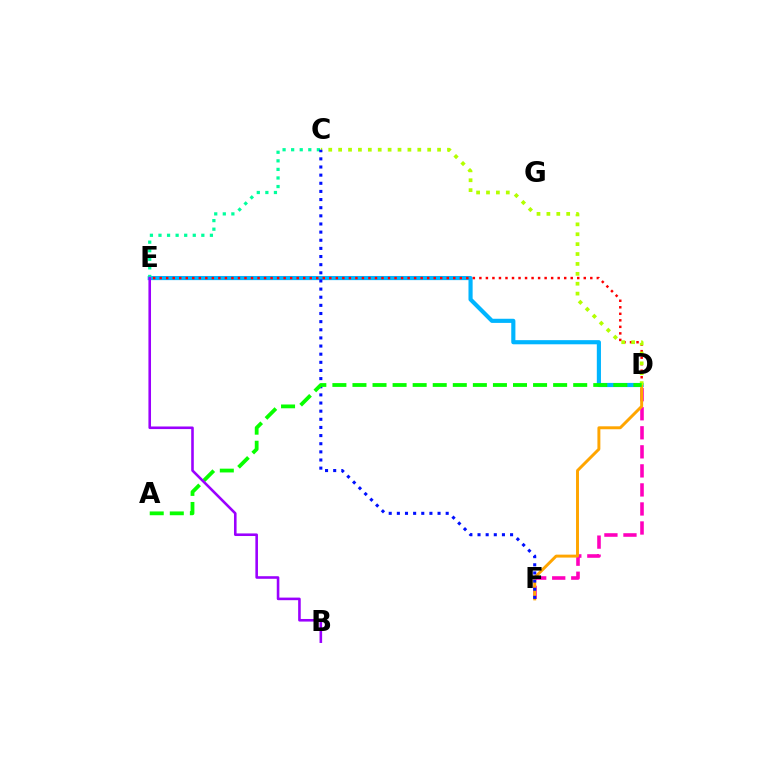{('D', 'F'): [{'color': '#ff00bd', 'line_style': 'dashed', 'thickness': 2.59}, {'color': '#ffa500', 'line_style': 'solid', 'thickness': 2.12}], ('D', 'E'): [{'color': '#00b5ff', 'line_style': 'solid', 'thickness': 2.98}, {'color': '#ff0000', 'line_style': 'dotted', 'thickness': 1.77}], ('C', 'E'): [{'color': '#00ff9d', 'line_style': 'dotted', 'thickness': 2.33}], ('C', 'D'): [{'color': '#b3ff00', 'line_style': 'dotted', 'thickness': 2.69}], ('C', 'F'): [{'color': '#0010ff', 'line_style': 'dotted', 'thickness': 2.21}], ('A', 'D'): [{'color': '#08ff00', 'line_style': 'dashed', 'thickness': 2.73}], ('B', 'E'): [{'color': '#9b00ff', 'line_style': 'solid', 'thickness': 1.86}]}